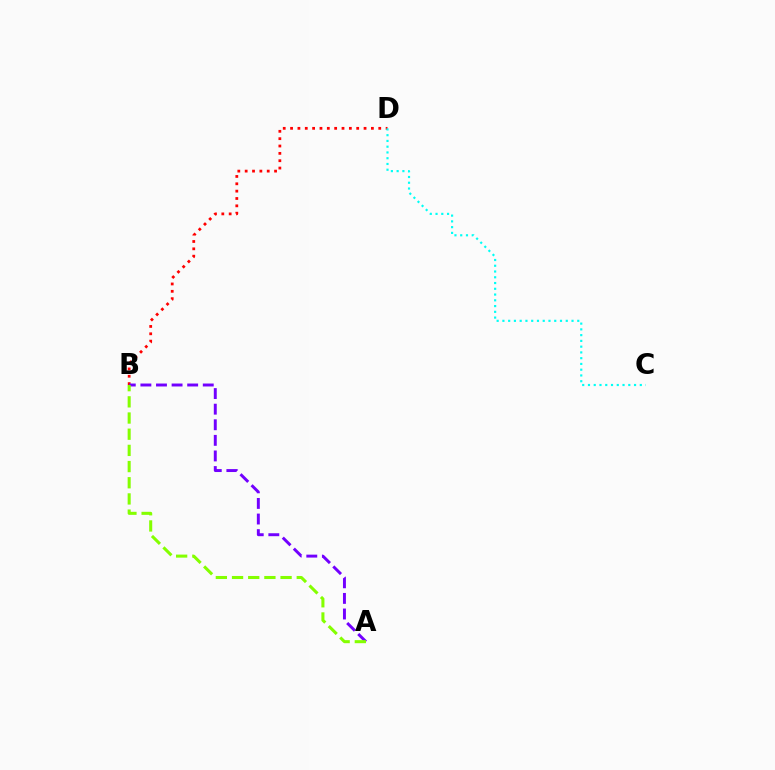{('B', 'D'): [{'color': '#ff0000', 'line_style': 'dotted', 'thickness': 2.0}], ('A', 'B'): [{'color': '#7200ff', 'line_style': 'dashed', 'thickness': 2.12}, {'color': '#84ff00', 'line_style': 'dashed', 'thickness': 2.2}], ('C', 'D'): [{'color': '#00fff6', 'line_style': 'dotted', 'thickness': 1.56}]}